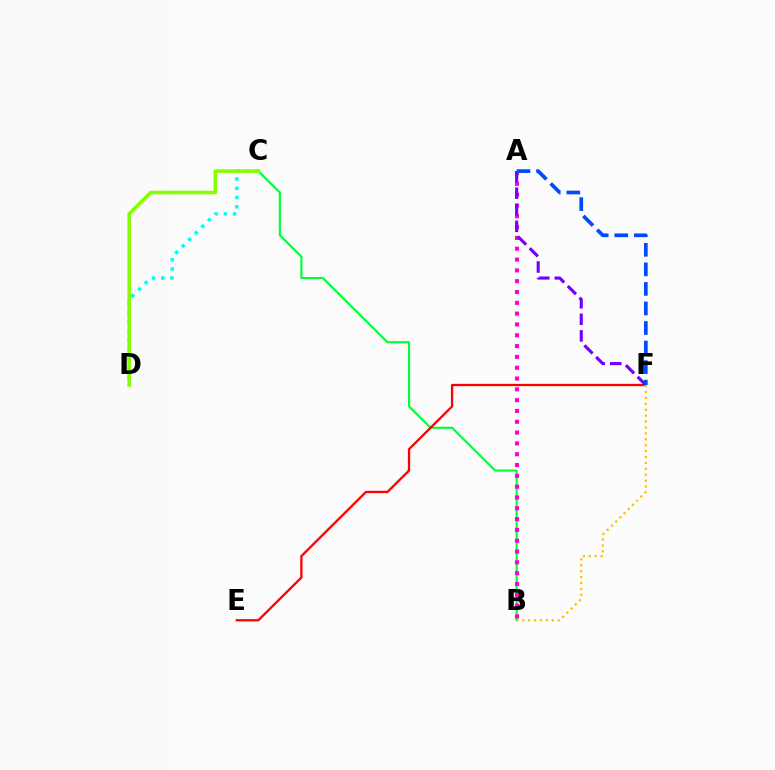{('B', 'C'): [{'color': '#00ff39', 'line_style': 'solid', 'thickness': 1.56}], ('E', 'F'): [{'color': '#ff0000', 'line_style': 'solid', 'thickness': 1.66}], ('C', 'D'): [{'color': '#00fff6', 'line_style': 'dotted', 'thickness': 2.51}, {'color': '#84ff00', 'line_style': 'solid', 'thickness': 2.55}], ('A', 'B'): [{'color': '#ff00cf', 'line_style': 'dotted', 'thickness': 2.94}], ('A', 'F'): [{'color': '#7200ff', 'line_style': 'dashed', 'thickness': 2.25}, {'color': '#004bff', 'line_style': 'dashed', 'thickness': 2.66}], ('B', 'F'): [{'color': '#ffbd00', 'line_style': 'dotted', 'thickness': 1.61}]}